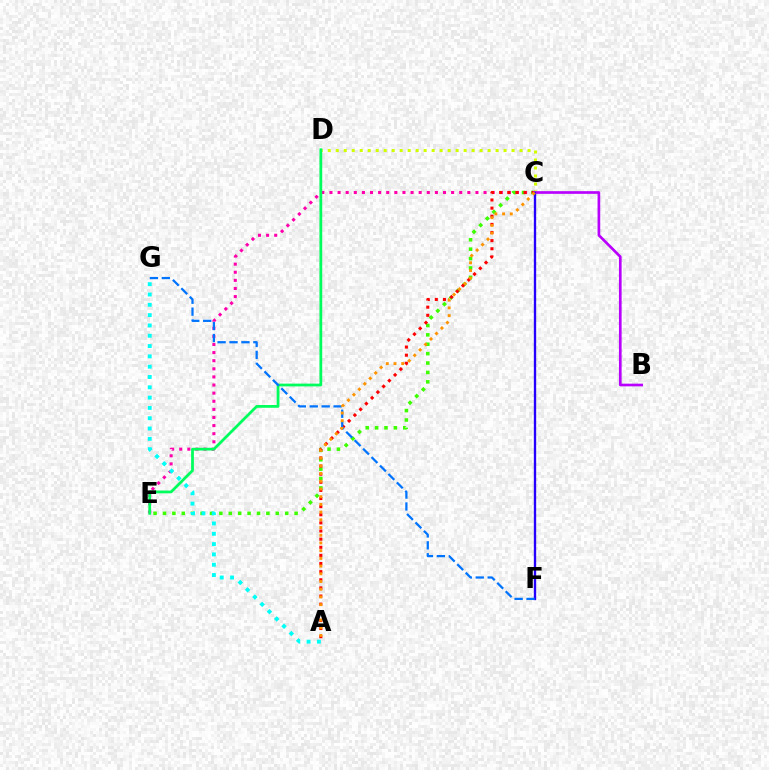{('C', 'E'): [{'color': '#3dff00', 'line_style': 'dotted', 'thickness': 2.55}, {'color': '#ff00ac', 'line_style': 'dotted', 'thickness': 2.2}], ('C', 'D'): [{'color': '#d1ff00', 'line_style': 'dotted', 'thickness': 2.17}], ('A', 'C'): [{'color': '#ff0000', 'line_style': 'dotted', 'thickness': 2.21}, {'color': '#ff9400', 'line_style': 'dotted', 'thickness': 2.09}], ('D', 'E'): [{'color': '#00ff5c', 'line_style': 'solid', 'thickness': 1.99}], ('B', 'C'): [{'color': '#b900ff', 'line_style': 'solid', 'thickness': 1.93}], ('C', 'F'): [{'color': '#2500ff', 'line_style': 'solid', 'thickness': 1.69}], ('F', 'G'): [{'color': '#0074ff', 'line_style': 'dashed', 'thickness': 1.62}], ('A', 'G'): [{'color': '#00fff6', 'line_style': 'dotted', 'thickness': 2.8}]}